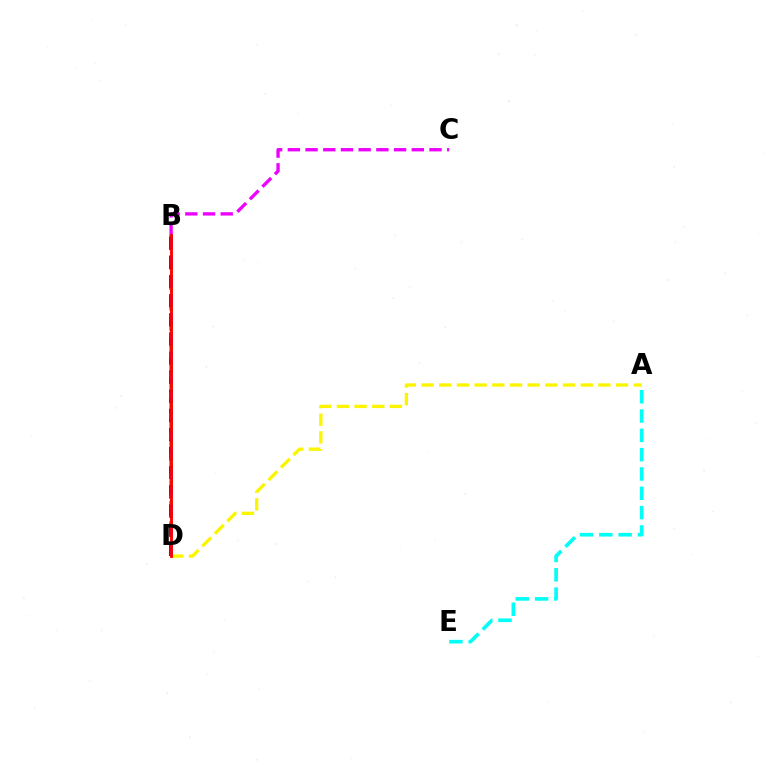{('B', 'C'): [{'color': '#ee00ff', 'line_style': 'dashed', 'thickness': 2.41}], ('B', 'D'): [{'color': '#08ff00', 'line_style': 'dashed', 'thickness': 2.78}, {'color': '#0010ff', 'line_style': 'dashed', 'thickness': 2.6}, {'color': '#ff0000', 'line_style': 'solid', 'thickness': 2.07}], ('A', 'D'): [{'color': '#fcf500', 'line_style': 'dashed', 'thickness': 2.4}], ('A', 'E'): [{'color': '#00fff6', 'line_style': 'dashed', 'thickness': 2.62}]}